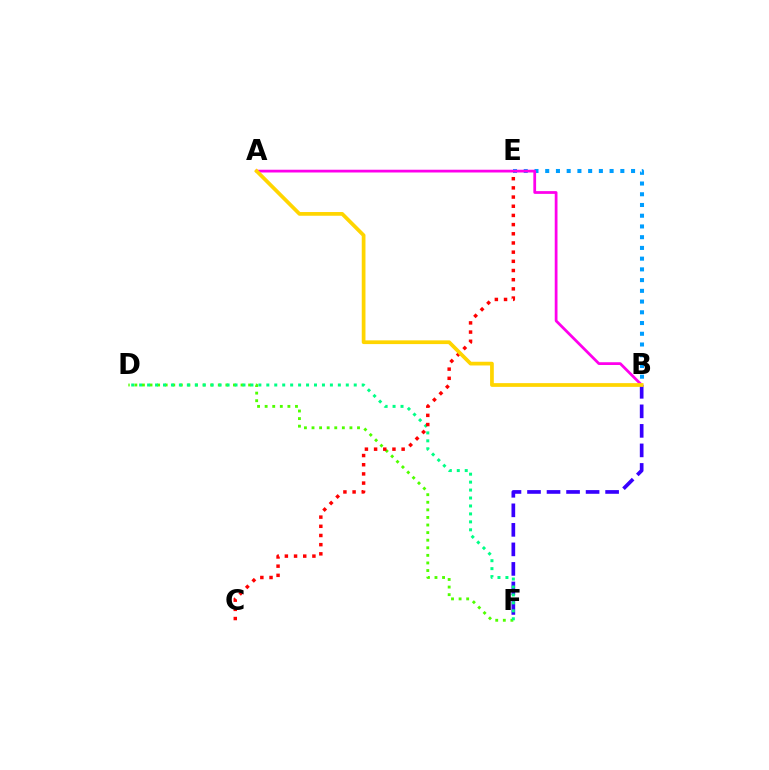{('B', 'F'): [{'color': '#3700ff', 'line_style': 'dashed', 'thickness': 2.65}], ('D', 'F'): [{'color': '#4fff00', 'line_style': 'dotted', 'thickness': 2.06}, {'color': '#00ff86', 'line_style': 'dotted', 'thickness': 2.16}], ('B', 'E'): [{'color': '#009eff', 'line_style': 'dotted', 'thickness': 2.92}], ('A', 'B'): [{'color': '#ff00ed', 'line_style': 'solid', 'thickness': 1.99}, {'color': '#ffd500', 'line_style': 'solid', 'thickness': 2.68}], ('C', 'E'): [{'color': '#ff0000', 'line_style': 'dotted', 'thickness': 2.49}]}